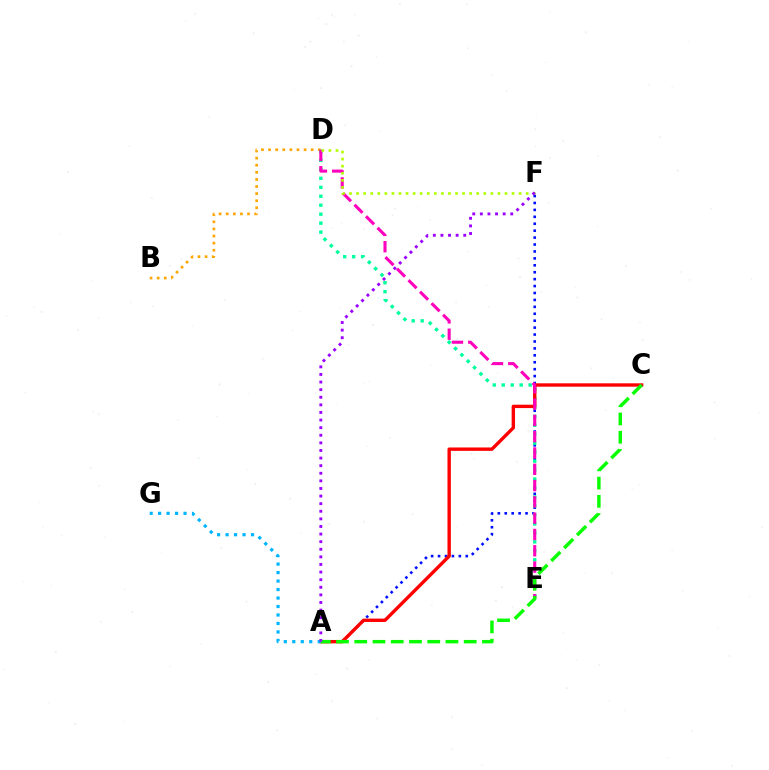{('B', 'D'): [{'color': '#ffa500', 'line_style': 'dotted', 'thickness': 1.93}], ('A', 'F'): [{'color': '#0010ff', 'line_style': 'dotted', 'thickness': 1.88}, {'color': '#9b00ff', 'line_style': 'dotted', 'thickness': 2.07}], ('D', 'E'): [{'color': '#00ff9d', 'line_style': 'dotted', 'thickness': 2.44}, {'color': '#ff00bd', 'line_style': 'dashed', 'thickness': 2.21}], ('A', 'C'): [{'color': '#ff0000', 'line_style': 'solid', 'thickness': 2.43}, {'color': '#08ff00', 'line_style': 'dashed', 'thickness': 2.48}], ('D', 'F'): [{'color': '#b3ff00', 'line_style': 'dotted', 'thickness': 1.92}], ('A', 'G'): [{'color': '#00b5ff', 'line_style': 'dotted', 'thickness': 2.3}]}